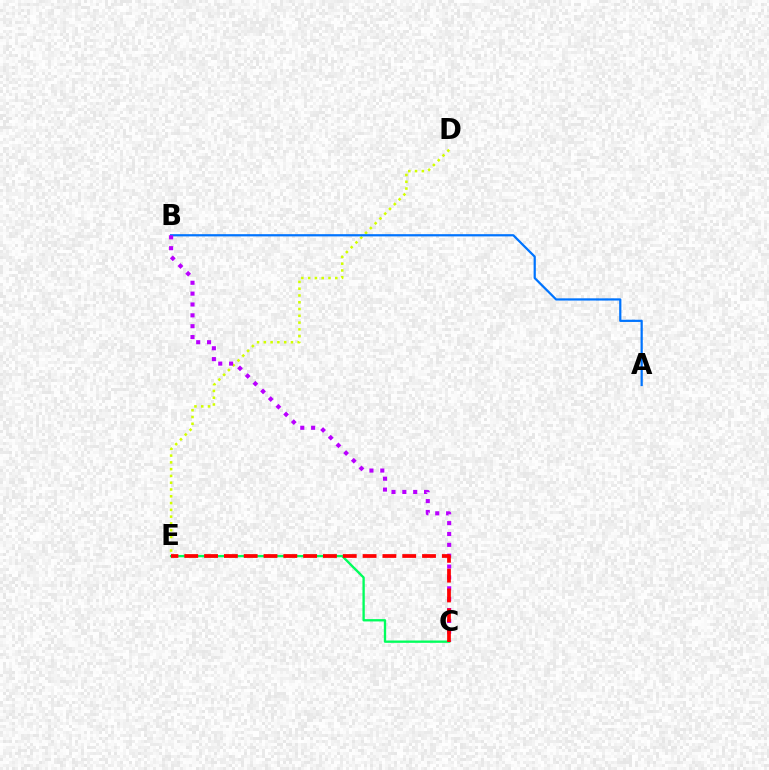{('D', 'E'): [{'color': '#d1ff00', 'line_style': 'dotted', 'thickness': 1.84}], ('A', 'B'): [{'color': '#0074ff', 'line_style': 'solid', 'thickness': 1.6}], ('B', 'C'): [{'color': '#b900ff', 'line_style': 'dotted', 'thickness': 2.95}], ('C', 'E'): [{'color': '#00ff5c', 'line_style': 'solid', 'thickness': 1.68}, {'color': '#ff0000', 'line_style': 'dashed', 'thickness': 2.69}]}